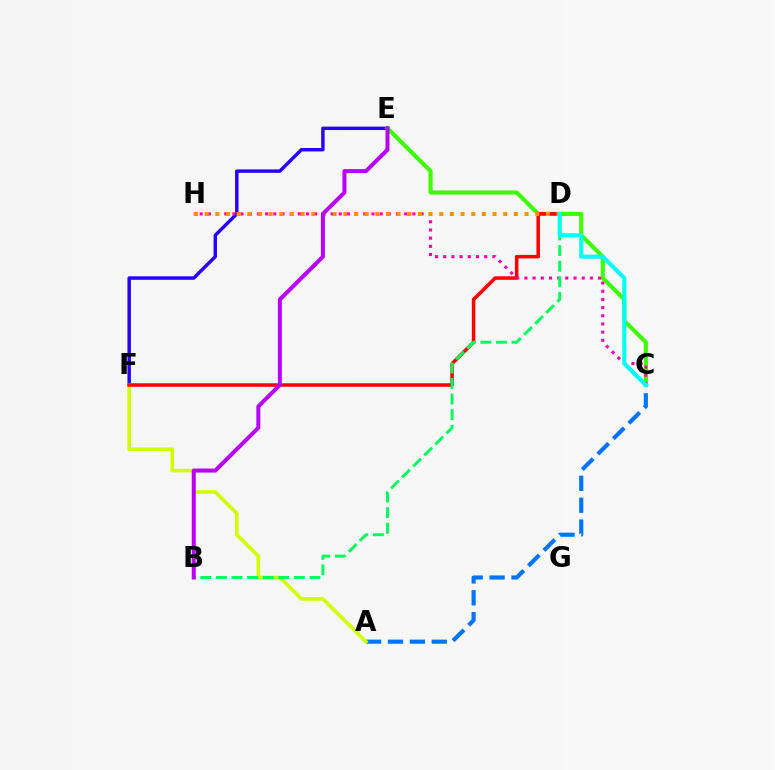{('E', 'F'): [{'color': '#2500ff', 'line_style': 'solid', 'thickness': 2.47}], ('A', 'C'): [{'color': '#0074ff', 'line_style': 'dashed', 'thickness': 2.97}], ('A', 'F'): [{'color': '#d1ff00', 'line_style': 'solid', 'thickness': 2.61}], ('C', 'E'): [{'color': '#3dff00', 'line_style': 'solid', 'thickness': 2.97}], ('D', 'F'): [{'color': '#ff0000', 'line_style': 'solid', 'thickness': 2.53}], ('C', 'H'): [{'color': '#ff00ac', 'line_style': 'dotted', 'thickness': 2.22}], ('D', 'H'): [{'color': '#ff9400', 'line_style': 'dotted', 'thickness': 2.9}], ('B', 'D'): [{'color': '#00ff5c', 'line_style': 'dashed', 'thickness': 2.12}], ('C', 'D'): [{'color': '#00fff6', 'line_style': 'solid', 'thickness': 2.93}], ('B', 'E'): [{'color': '#b900ff', 'line_style': 'solid', 'thickness': 2.89}]}